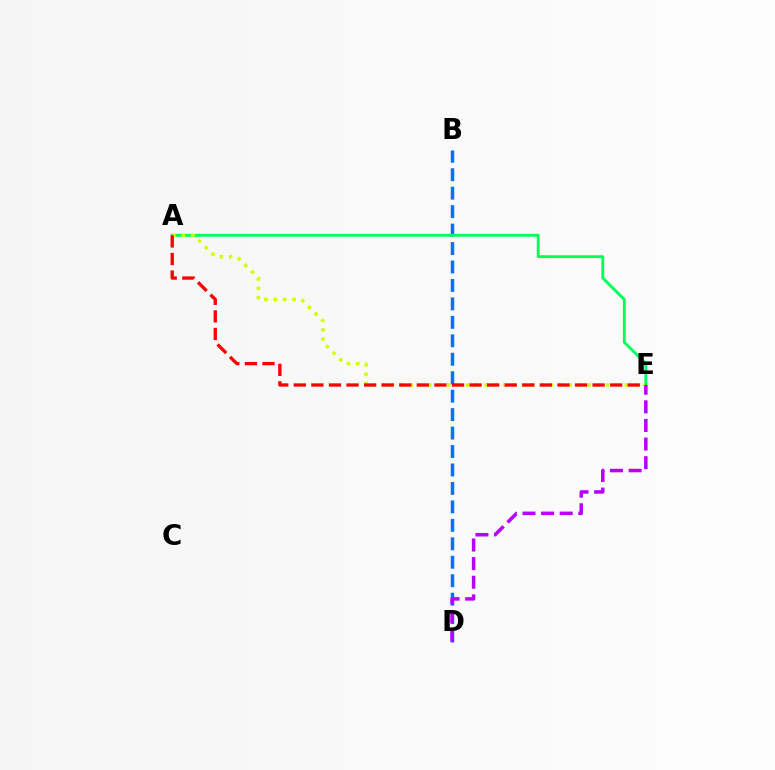{('B', 'D'): [{'color': '#0074ff', 'line_style': 'dashed', 'thickness': 2.51}], ('A', 'E'): [{'color': '#00ff5c', 'line_style': 'solid', 'thickness': 2.08}, {'color': '#d1ff00', 'line_style': 'dotted', 'thickness': 2.54}, {'color': '#ff0000', 'line_style': 'dashed', 'thickness': 2.39}], ('D', 'E'): [{'color': '#b900ff', 'line_style': 'dashed', 'thickness': 2.53}]}